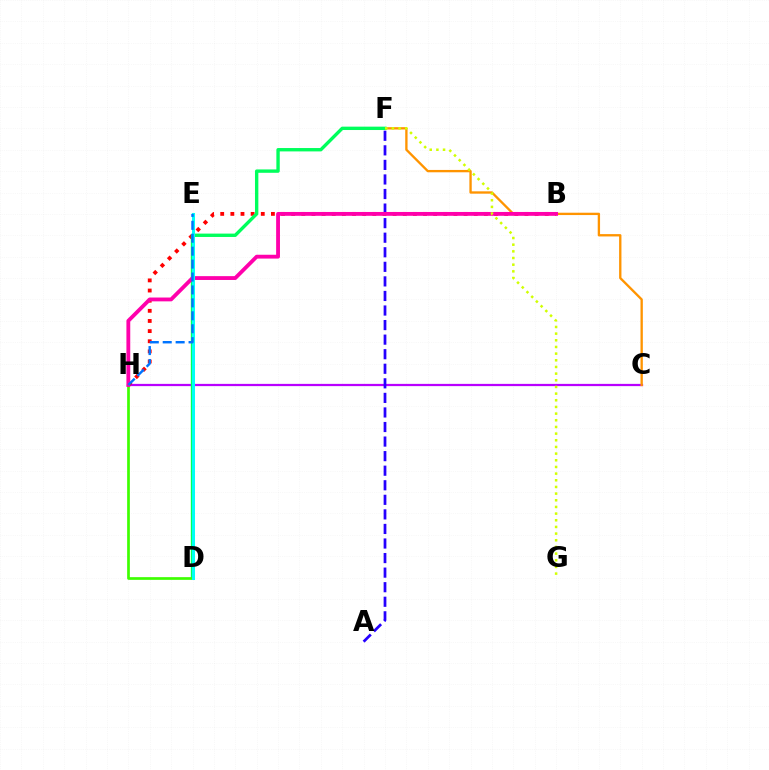{('C', 'H'): [{'color': '#b900ff', 'line_style': 'solid', 'thickness': 1.61}], ('B', 'H'): [{'color': '#ff0000', 'line_style': 'dotted', 'thickness': 2.76}, {'color': '#ff00ac', 'line_style': 'solid', 'thickness': 2.76}], ('C', 'F'): [{'color': '#ff9400', 'line_style': 'solid', 'thickness': 1.68}], ('D', 'F'): [{'color': '#00ff5c', 'line_style': 'solid', 'thickness': 2.43}], ('A', 'F'): [{'color': '#2500ff', 'line_style': 'dashed', 'thickness': 1.98}], ('D', 'H'): [{'color': '#3dff00', 'line_style': 'solid', 'thickness': 1.94}], ('F', 'G'): [{'color': '#d1ff00', 'line_style': 'dotted', 'thickness': 1.81}], ('D', 'E'): [{'color': '#00fff6', 'line_style': 'solid', 'thickness': 2.18}], ('E', 'H'): [{'color': '#0074ff', 'line_style': 'dashed', 'thickness': 1.76}]}